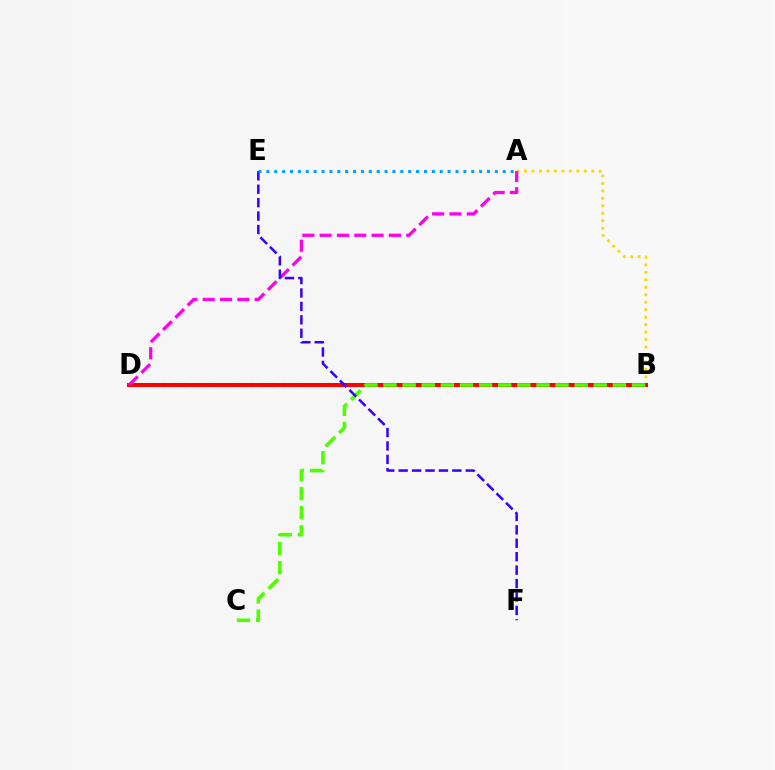{('A', 'B'): [{'color': '#ffd500', 'line_style': 'dotted', 'thickness': 2.03}], ('B', 'D'): [{'color': '#00ff86', 'line_style': 'dotted', 'thickness': 2.98}, {'color': '#ff0000', 'line_style': 'solid', 'thickness': 2.89}], ('B', 'C'): [{'color': '#4fff00', 'line_style': 'dashed', 'thickness': 2.6}], ('A', 'D'): [{'color': '#ff00ed', 'line_style': 'dashed', 'thickness': 2.35}], ('E', 'F'): [{'color': '#3700ff', 'line_style': 'dashed', 'thickness': 1.82}], ('A', 'E'): [{'color': '#009eff', 'line_style': 'dotted', 'thickness': 2.14}]}